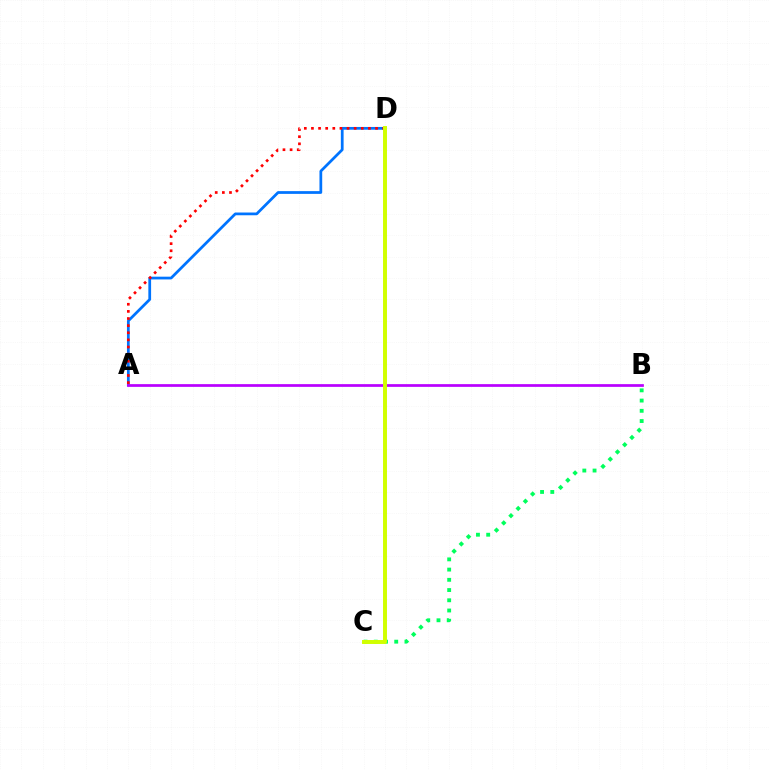{('B', 'C'): [{'color': '#00ff5c', 'line_style': 'dotted', 'thickness': 2.78}], ('A', 'D'): [{'color': '#0074ff', 'line_style': 'solid', 'thickness': 1.98}, {'color': '#ff0000', 'line_style': 'dotted', 'thickness': 1.93}], ('A', 'B'): [{'color': '#b900ff', 'line_style': 'solid', 'thickness': 1.96}], ('C', 'D'): [{'color': '#d1ff00', 'line_style': 'solid', 'thickness': 2.85}]}